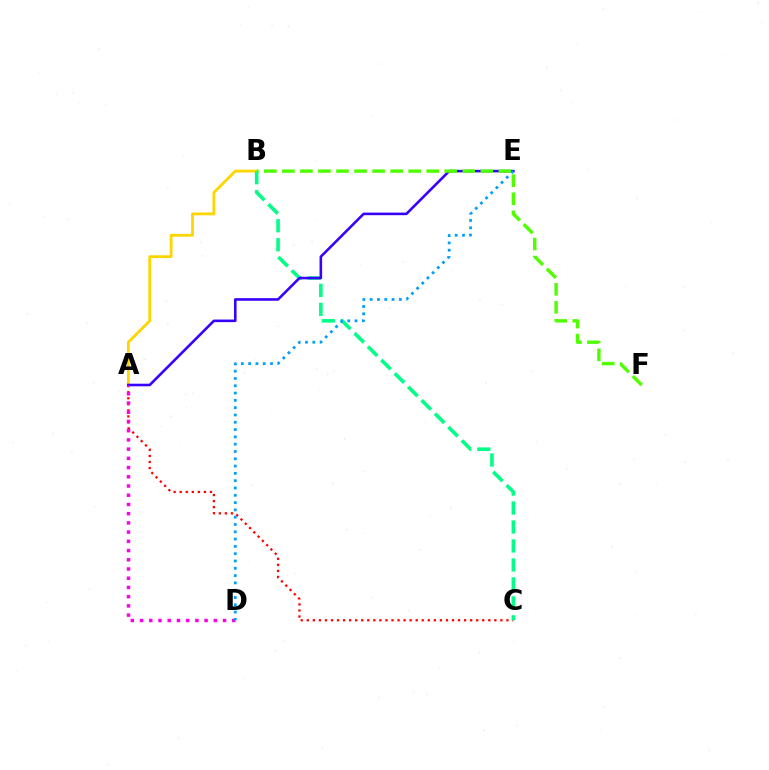{('A', 'C'): [{'color': '#ff0000', 'line_style': 'dotted', 'thickness': 1.64}], ('A', 'B'): [{'color': '#ffd500', 'line_style': 'solid', 'thickness': 2.02}], ('B', 'C'): [{'color': '#00ff86', 'line_style': 'dashed', 'thickness': 2.58}], ('A', 'E'): [{'color': '#3700ff', 'line_style': 'solid', 'thickness': 1.86}], ('B', 'F'): [{'color': '#4fff00', 'line_style': 'dashed', 'thickness': 2.45}], ('A', 'D'): [{'color': '#ff00ed', 'line_style': 'dotted', 'thickness': 2.51}], ('D', 'E'): [{'color': '#009eff', 'line_style': 'dotted', 'thickness': 1.98}]}